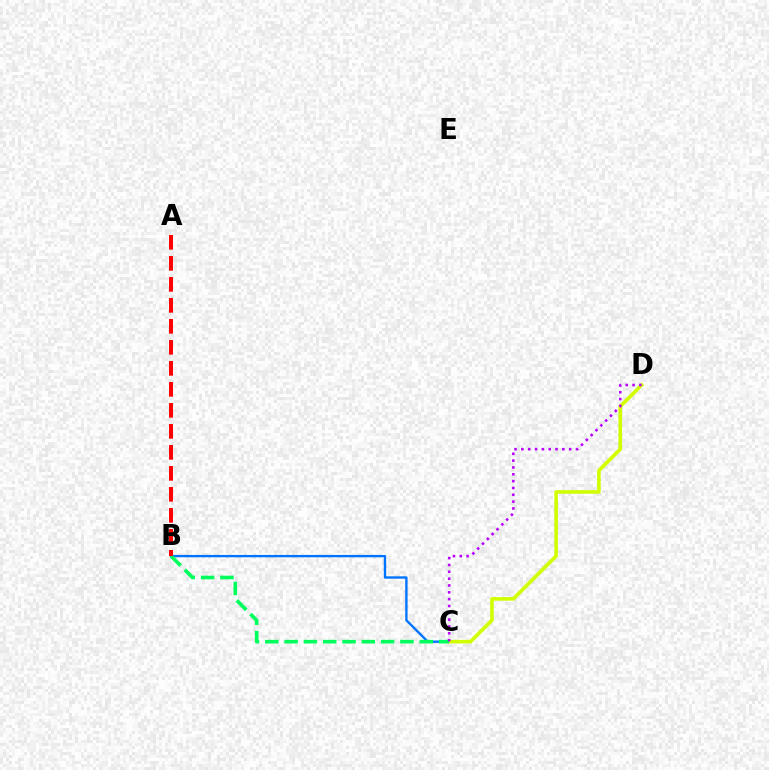{('B', 'C'): [{'color': '#0074ff', 'line_style': 'solid', 'thickness': 1.7}, {'color': '#00ff5c', 'line_style': 'dashed', 'thickness': 2.62}], ('C', 'D'): [{'color': '#d1ff00', 'line_style': 'solid', 'thickness': 2.6}, {'color': '#b900ff', 'line_style': 'dotted', 'thickness': 1.86}], ('A', 'B'): [{'color': '#ff0000', 'line_style': 'dashed', 'thickness': 2.85}]}